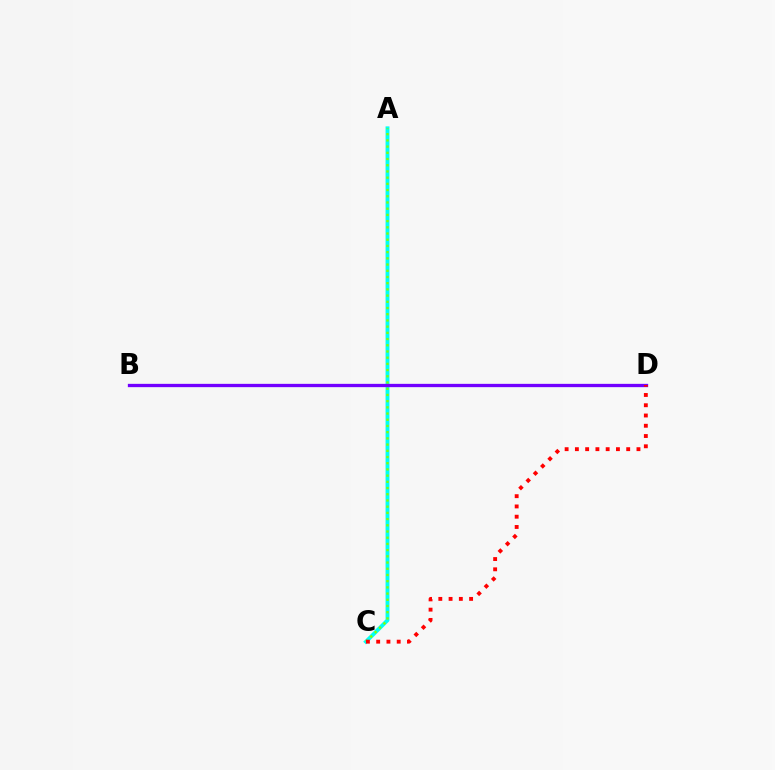{('A', 'C'): [{'color': '#00fff6', 'line_style': 'solid', 'thickness': 2.8}, {'color': '#84ff00', 'line_style': 'dotted', 'thickness': 1.69}], ('B', 'D'): [{'color': '#7200ff', 'line_style': 'solid', 'thickness': 2.38}], ('C', 'D'): [{'color': '#ff0000', 'line_style': 'dotted', 'thickness': 2.79}]}